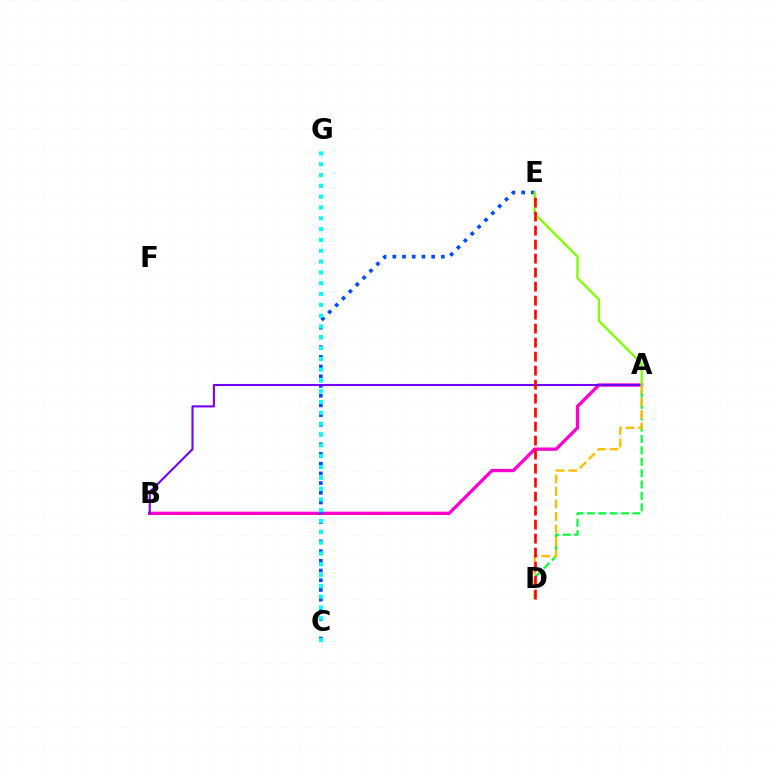{('A', 'B'): [{'color': '#ff00cf', 'line_style': 'solid', 'thickness': 2.38}, {'color': '#7200ff', 'line_style': 'solid', 'thickness': 1.51}], ('A', 'D'): [{'color': '#00ff39', 'line_style': 'dashed', 'thickness': 1.55}, {'color': '#ffbd00', 'line_style': 'dashed', 'thickness': 1.7}], ('C', 'E'): [{'color': '#004bff', 'line_style': 'dotted', 'thickness': 2.64}], ('C', 'G'): [{'color': '#00fff6', 'line_style': 'dotted', 'thickness': 2.94}], ('A', 'E'): [{'color': '#84ff00', 'line_style': 'solid', 'thickness': 1.71}], ('D', 'E'): [{'color': '#ff0000', 'line_style': 'dashed', 'thickness': 1.9}]}